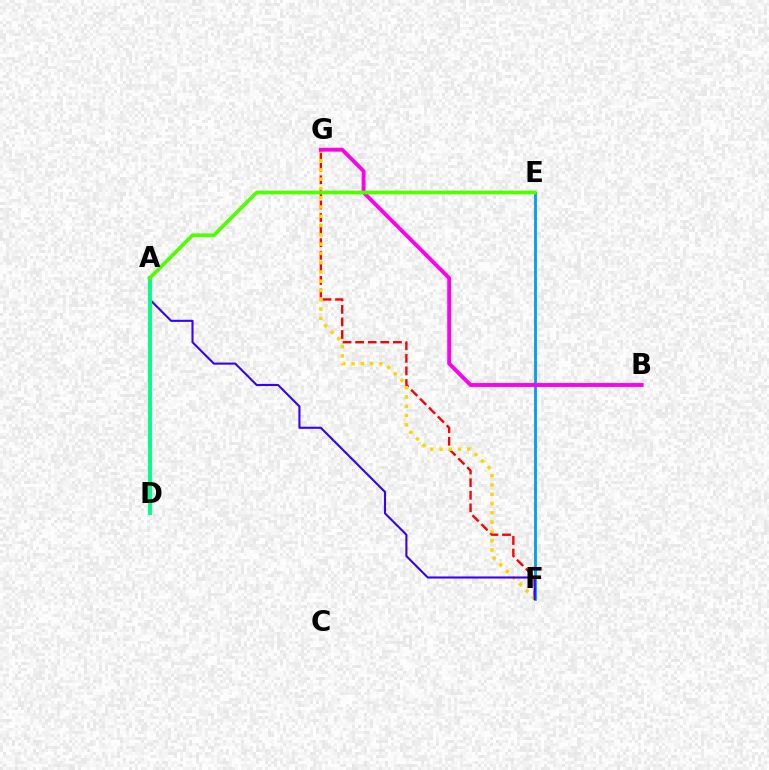{('F', 'G'): [{'color': '#ff0000', 'line_style': 'dashed', 'thickness': 1.71}, {'color': '#ffd500', 'line_style': 'dotted', 'thickness': 2.52}], ('E', 'F'): [{'color': '#009eff', 'line_style': 'solid', 'thickness': 2.05}], ('A', 'F'): [{'color': '#3700ff', 'line_style': 'solid', 'thickness': 1.51}], ('A', 'D'): [{'color': '#00ff86', 'line_style': 'solid', 'thickness': 2.82}], ('B', 'G'): [{'color': '#ff00ed', 'line_style': 'solid', 'thickness': 2.79}], ('A', 'E'): [{'color': '#4fff00', 'line_style': 'solid', 'thickness': 2.67}]}